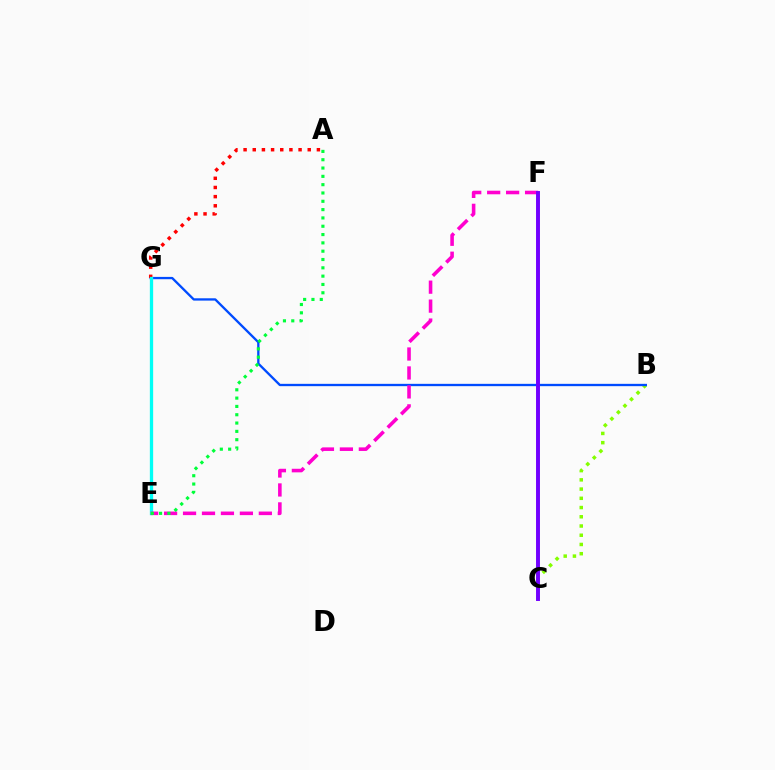{('E', 'G'): [{'color': '#ffbd00', 'line_style': 'solid', 'thickness': 2.16}, {'color': '#00fff6', 'line_style': 'solid', 'thickness': 2.36}], ('B', 'C'): [{'color': '#84ff00', 'line_style': 'dotted', 'thickness': 2.51}], ('B', 'G'): [{'color': '#004bff', 'line_style': 'solid', 'thickness': 1.67}], ('A', 'G'): [{'color': '#ff0000', 'line_style': 'dotted', 'thickness': 2.49}], ('E', 'F'): [{'color': '#ff00cf', 'line_style': 'dashed', 'thickness': 2.57}], ('C', 'F'): [{'color': '#7200ff', 'line_style': 'solid', 'thickness': 2.83}], ('A', 'E'): [{'color': '#00ff39', 'line_style': 'dotted', 'thickness': 2.26}]}